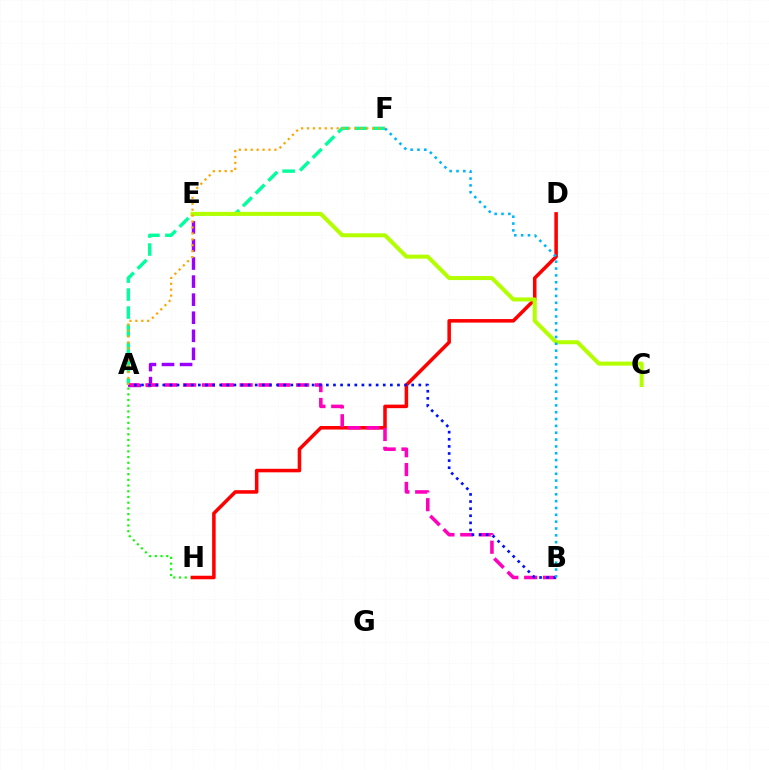{('A', 'E'): [{'color': '#9b00ff', 'line_style': 'dashed', 'thickness': 2.45}], ('A', 'H'): [{'color': '#08ff00', 'line_style': 'dotted', 'thickness': 1.55}], ('D', 'H'): [{'color': '#ff0000', 'line_style': 'solid', 'thickness': 2.55}], ('A', 'F'): [{'color': '#00ff9d', 'line_style': 'dashed', 'thickness': 2.44}, {'color': '#ffa500', 'line_style': 'dotted', 'thickness': 1.61}], ('C', 'E'): [{'color': '#b3ff00', 'line_style': 'solid', 'thickness': 2.9}], ('A', 'B'): [{'color': '#ff00bd', 'line_style': 'dashed', 'thickness': 2.56}, {'color': '#0010ff', 'line_style': 'dotted', 'thickness': 1.93}], ('B', 'F'): [{'color': '#00b5ff', 'line_style': 'dotted', 'thickness': 1.86}]}